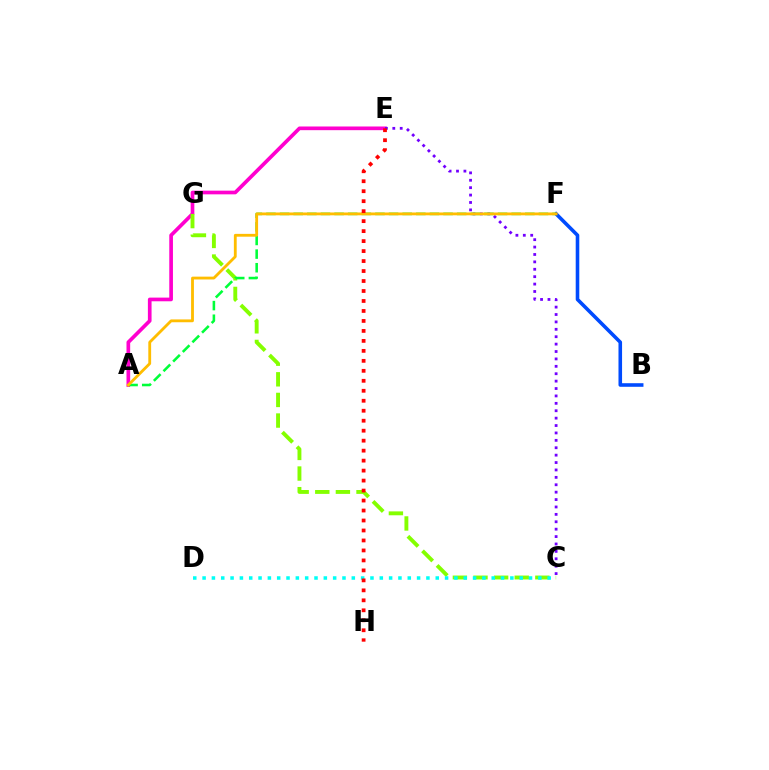{('A', 'E'): [{'color': '#ff00cf', 'line_style': 'solid', 'thickness': 2.65}], ('B', 'F'): [{'color': '#004bff', 'line_style': 'solid', 'thickness': 2.58}], ('C', 'E'): [{'color': '#7200ff', 'line_style': 'dotted', 'thickness': 2.01}], ('C', 'G'): [{'color': '#84ff00', 'line_style': 'dashed', 'thickness': 2.8}], ('A', 'F'): [{'color': '#00ff39', 'line_style': 'dashed', 'thickness': 1.85}, {'color': '#ffbd00', 'line_style': 'solid', 'thickness': 2.03}], ('C', 'D'): [{'color': '#00fff6', 'line_style': 'dotted', 'thickness': 2.53}], ('E', 'H'): [{'color': '#ff0000', 'line_style': 'dotted', 'thickness': 2.71}]}